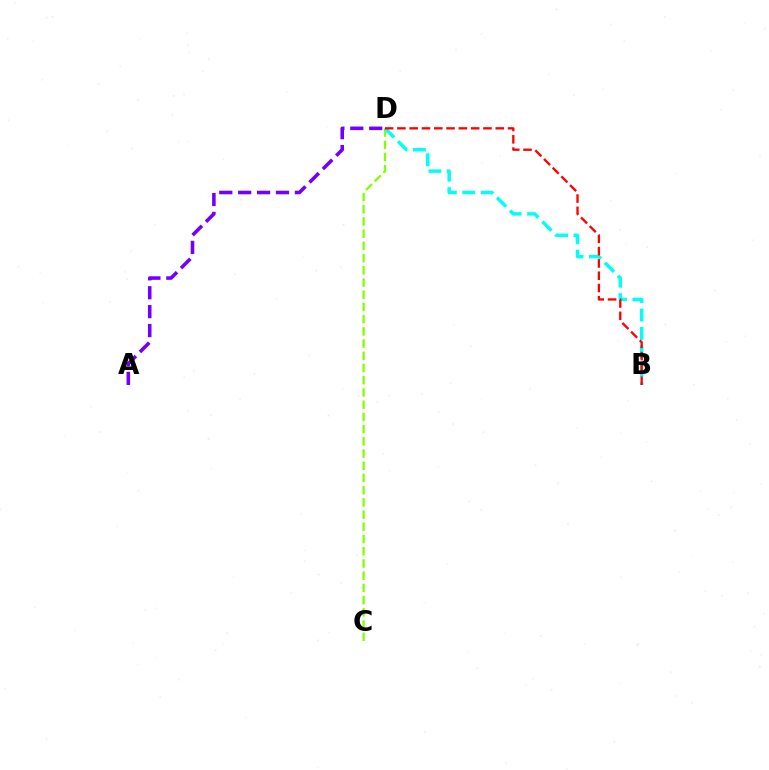{('C', 'D'): [{'color': '#84ff00', 'line_style': 'dashed', 'thickness': 1.66}], ('B', 'D'): [{'color': '#00fff6', 'line_style': 'dashed', 'thickness': 2.5}, {'color': '#ff0000', 'line_style': 'dashed', 'thickness': 1.67}], ('A', 'D'): [{'color': '#7200ff', 'line_style': 'dashed', 'thickness': 2.57}]}